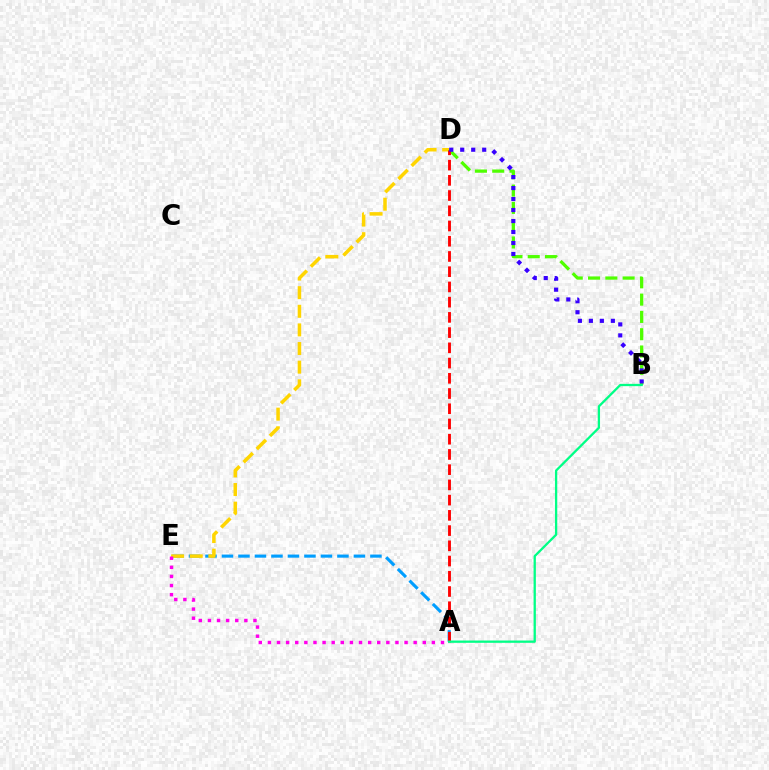{('A', 'E'): [{'color': '#009eff', 'line_style': 'dashed', 'thickness': 2.24}, {'color': '#ff00ed', 'line_style': 'dotted', 'thickness': 2.48}], ('D', 'E'): [{'color': '#ffd500', 'line_style': 'dashed', 'thickness': 2.53}], ('B', 'D'): [{'color': '#4fff00', 'line_style': 'dashed', 'thickness': 2.35}, {'color': '#3700ff', 'line_style': 'dotted', 'thickness': 2.99}], ('A', 'D'): [{'color': '#ff0000', 'line_style': 'dashed', 'thickness': 2.07}], ('A', 'B'): [{'color': '#00ff86', 'line_style': 'solid', 'thickness': 1.65}]}